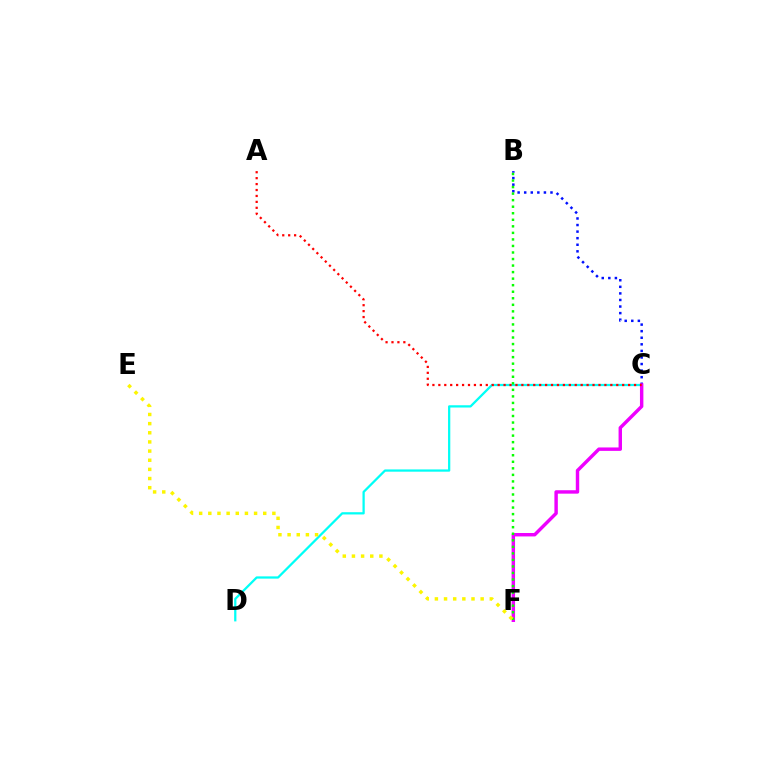{('C', 'D'): [{'color': '#00fff6', 'line_style': 'solid', 'thickness': 1.63}], ('B', 'C'): [{'color': '#0010ff', 'line_style': 'dotted', 'thickness': 1.79}], ('C', 'F'): [{'color': '#ee00ff', 'line_style': 'solid', 'thickness': 2.47}], ('B', 'F'): [{'color': '#08ff00', 'line_style': 'dotted', 'thickness': 1.78}], ('E', 'F'): [{'color': '#fcf500', 'line_style': 'dotted', 'thickness': 2.49}], ('A', 'C'): [{'color': '#ff0000', 'line_style': 'dotted', 'thickness': 1.61}]}